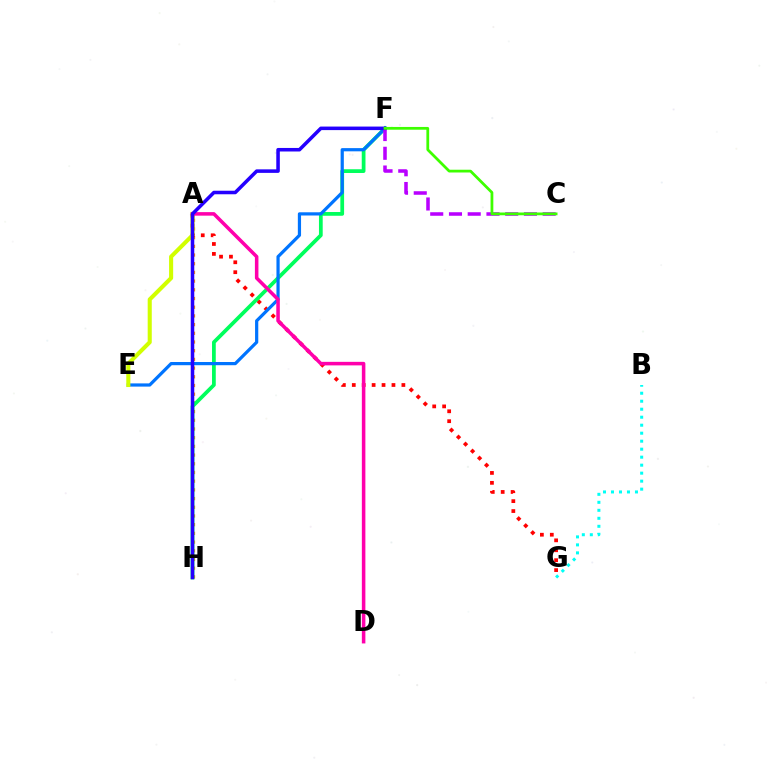{('A', 'H'): [{'color': '#ff9400', 'line_style': 'dotted', 'thickness': 2.36}], ('A', 'G'): [{'color': '#ff0000', 'line_style': 'dotted', 'thickness': 2.7}], ('F', 'H'): [{'color': '#00ff5c', 'line_style': 'solid', 'thickness': 2.7}, {'color': '#2500ff', 'line_style': 'solid', 'thickness': 2.55}], ('E', 'F'): [{'color': '#0074ff', 'line_style': 'solid', 'thickness': 2.31}], ('A', 'E'): [{'color': '#d1ff00', 'line_style': 'solid', 'thickness': 2.94}], ('A', 'D'): [{'color': '#ff00ac', 'line_style': 'solid', 'thickness': 2.54}], ('B', 'G'): [{'color': '#00fff6', 'line_style': 'dotted', 'thickness': 2.17}], ('C', 'F'): [{'color': '#b900ff', 'line_style': 'dashed', 'thickness': 2.55}, {'color': '#3dff00', 'line_style': 'solid', 'thickness': 1.99}]}